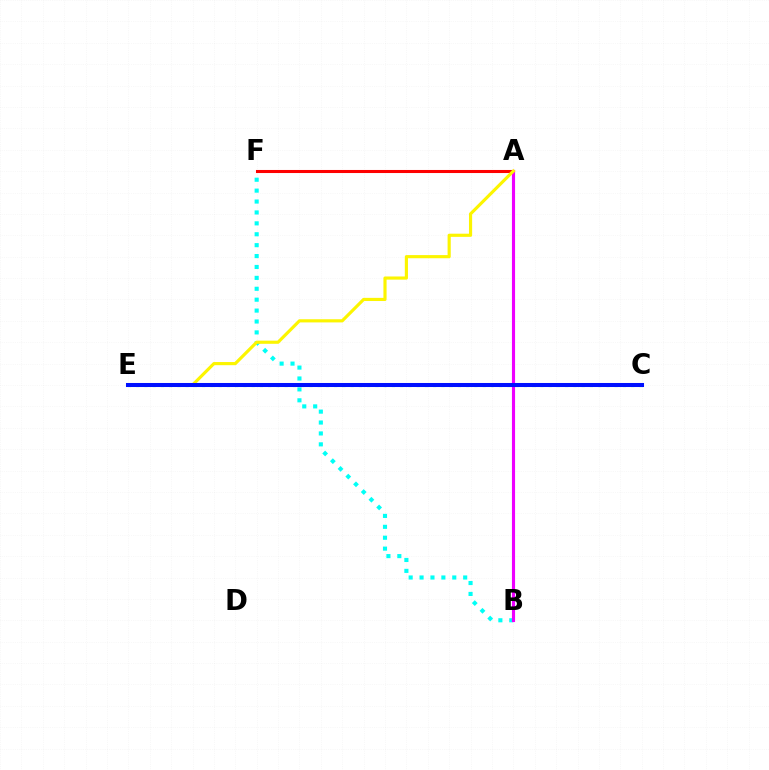{('B', 'F'): [{'color': '#00fff6', 'line_style': 'dotted', 'thickness': 2.96}], ('C', 'E'): [{'color': '#08ff00', 'line_style': 'dotted', 'thickness': 2.24}, {'color': '#0010ff', 'line_style': 'solid', 'thickness': 2.91}], ('A', 'F'): [{'color': '#ff0000', 'line_style': 'solid', 'thickness': 2.2}], ('A', 'B'): [{'color': '#ee00ff', 'line_style': 'solid', 'thickness': 2.25}], ('A', 'E'): [{'color': '#fcf500', 'line_style': 'solid', 'thickness': 2.27}]}